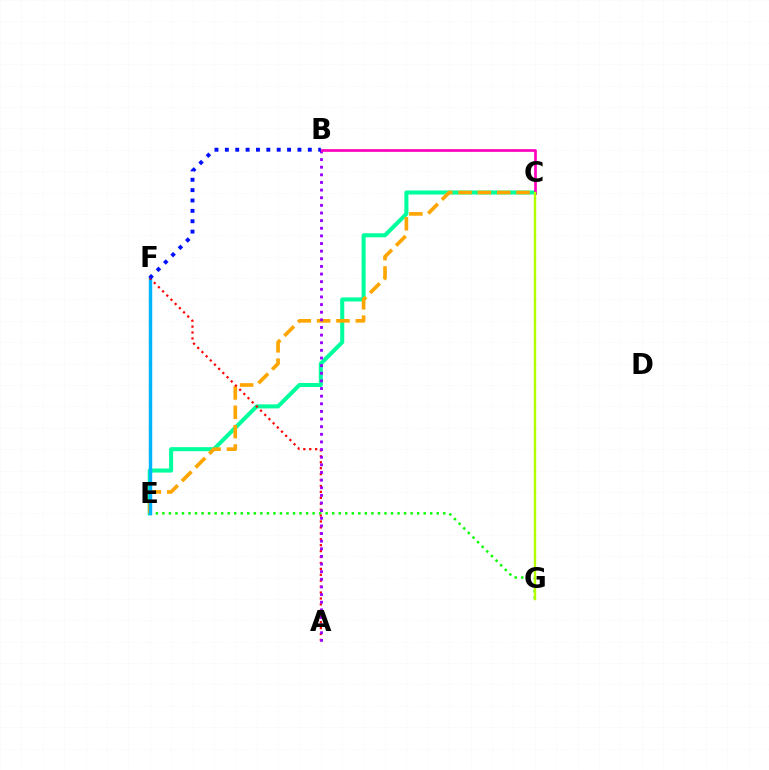{('C', 'E'): [{'color': '#00ff9d', 'line_style': 'solid', 'thickness': 2.91}, {'color': '#ffa500', 'line_style': 'dashed', 'thickness': 2.63}], ('E', 'G'): [{'color': '#08ff00', 'line_style': 'dotted', 'thickness': 1.77}], ('E', 'F'): [{'color': '#00b5ff', 'line_style': 'solid', 'thickness': 2.47}], ('A', 'F'): [{'color': '#ff0000', 'line_style': 'dotted', 'thickness': 1.61}], ('A', 'B'): [{'color': '#9b00ff', 'line_style': 'dotted', 'thickness': 2.07}], ('B', 'C'): [{'color': '#ff00bd', 'line_style': 'solid', 'thickness': 1.94}], ('C', 'G'): [{'color': '#b3ff00', 'line_style': 'solid', 'thickness': 1.73}], ('B', 'F'): [{'color': '#0010ff', 'line_style': 'dotted', 'thickness': 2.82}]}